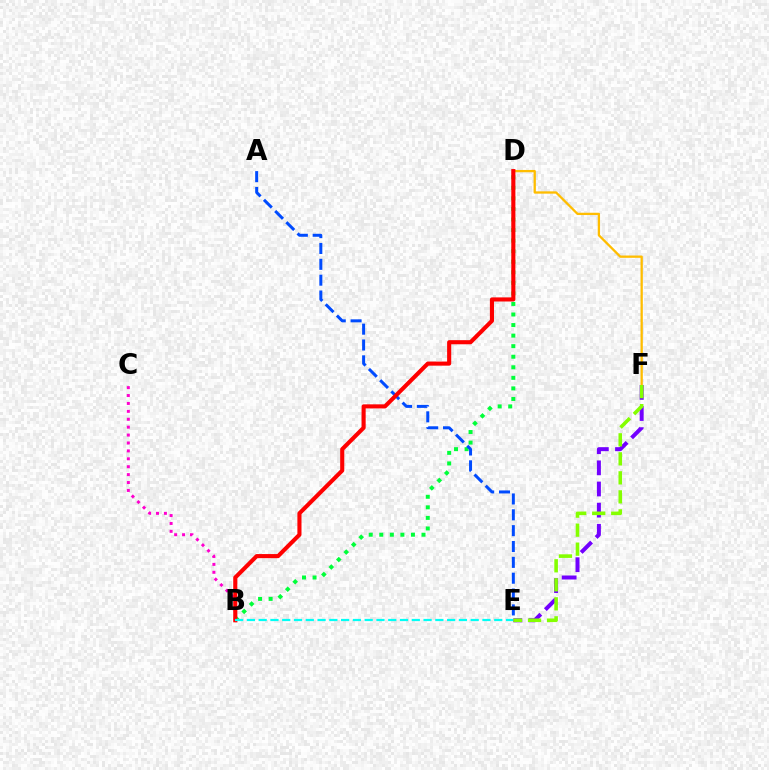{('E', 'F'): [{'color': '#7200ff', 'line_style': 'dashed', 'thickness': 2.87}, {'color': '#84ff00', 'line_style': 'dashed', 'thickness': 2.58}], ('D', 'F'): [{'color': '#ffbd00', 'line_style': 'solid', 'thickness': 1.65}], ('B', 'D'): [{'color': '#00ff39', 'line_style': 'dotted', 'thickness': 2.87}, {'color': '#ff0000', 'line_style': 'solid', 'thickness': 2.95}], ('B', 'C'): [{'color': '#ff00cf', 'line_style': 'dotted', 'thickness': 2.15}], ('A', 'E'): [{'color': '#004bff', 'line_style': 'dashed', 'thickness': 2.15}], ('B', 'E'): [{'color': '#00fff6', 'line_style': 'dashed', 'thickness': 1.6}]}